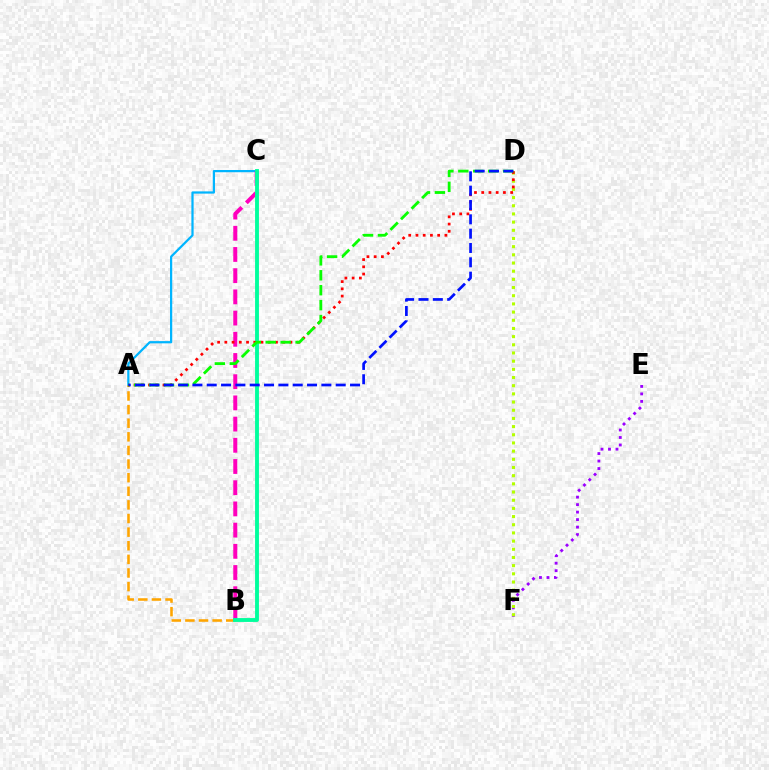{('A', 'C'): [{'color': '#00b5ff', 'line_style': 'solid', 'thickness': 1.61}], ('A', 'B'): [{'color': '#ffa500', 'line_style': 'dashed', 'thickness': 1.85}], ('E', 'F'): [{'color': '#9b00ff', 'line_style': 'dotted', 'thickness': 2.04}], ('B', 'C'): [{'color': '#ff00bd', 'line_style': 'dashed', 'thickness': 2.88}, {'color': '#00ff9d', 'line_style': 'solid', 'thickness': 2.79}], ('D', 'F'): [{'color': '#b3ff00', 'line_style': 'dotted', 'thickness': 2.22}], ('A', 'D'): [{'color': '#ff0000', 'line_style': 'dotted', 'thickness': 1.97}, {'color': '#08ff00', 'line_style': 'dashed', 'thickness': 2.03}, {'color': '#0010ff', 'line_style': 'dashed', 'thickness': 1.95}]}